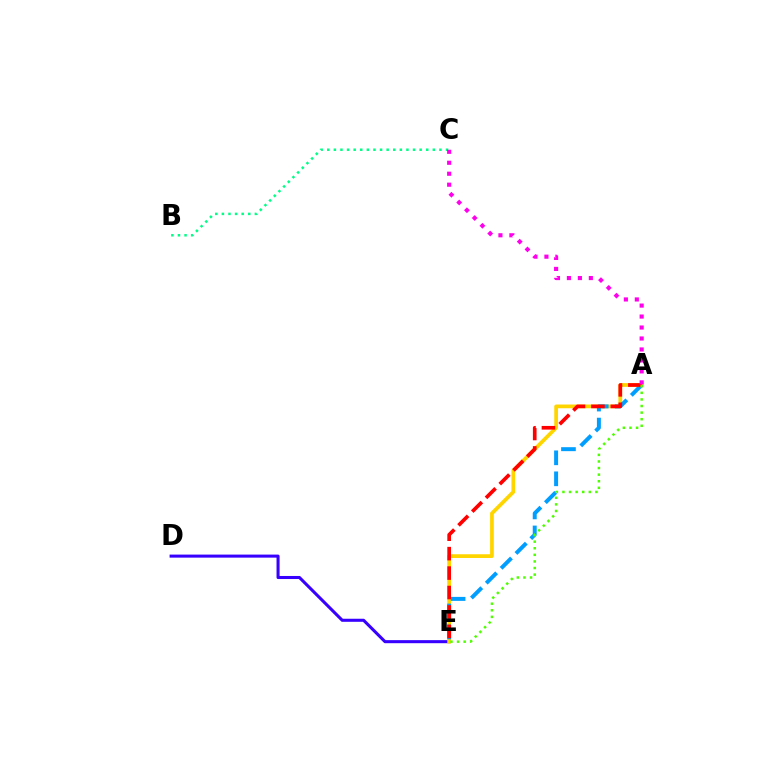{('D', 'E'): [{'color': '#3700ff', 'line_style': 'solid', 'thickness': 2.2}], ('A', 'E'): [{'color': '#ffd500', 'line_style': 'solid', 'thickness': 2.69}, {'color': '#009eff', 'line_style': 'dashed', 'thickness': 2.85}, {'color': '#ff0000', 'line_style': 'dashed', 'thickness': 2.64}, {'color': '#4fff00', 'line_style': 'dotted', 'thickness': 1.79}], ('B', 'C'): [{'color': '#00ff86', 'line_style': 'dotted', 'thickness': 1.79}], ('A', 'C'): [{'color': '#ff00ed', 'line_style': 'dotted', 'thickness': 2.98}]}